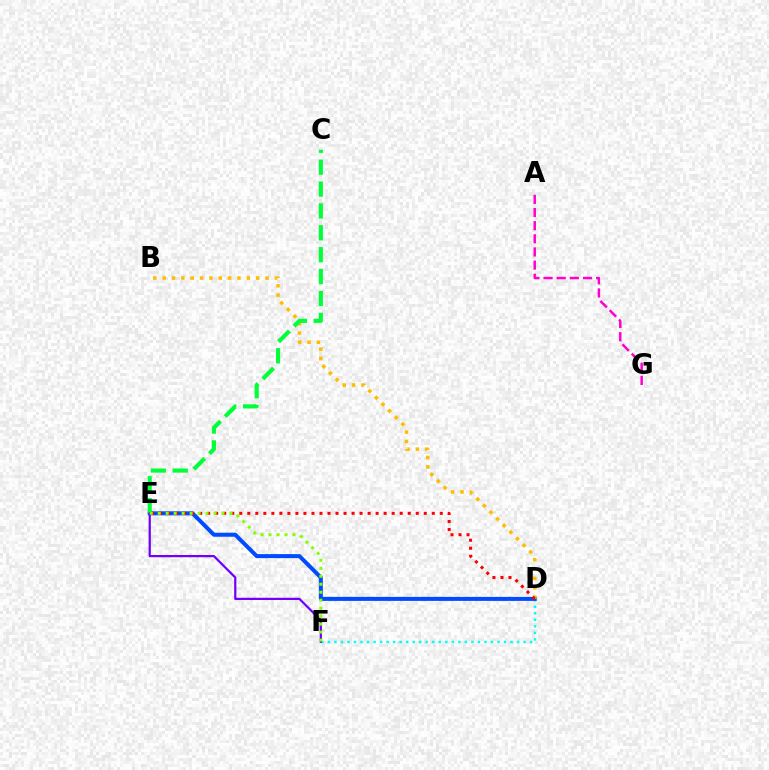{('D', 'F'): [{'color': '#00fff6', 'line_style': 'dotted', 'thickness': 1.77}], ('A', 'G'): [{'color': '#ff00cf', 'line_style': 'dashed', 'thickness': 1.79}], ('D', 'E'): [{'color': '#004bff', 'line_style': 'solid', 'thickness': 2.89}, {'color': '#ff0000', 'line_style': 'dotted', 'thickness': 2.18}], ('B', 'D'): [{'color': '#ffbd00', 'line_style': 'dotted', 'thickness': 2.54}], ('C', 'E'): [{'color': '#00ff39', 'line_style': 'dashed', 'thickness': 2.97}], ('E', 'F'): [{'color': '#7200ff', 'line_style': 'solid', 'thickness': 1.61}, {'color': '#84ff00', 'line_style': 'dotted', 'thickness': 2.17}]}